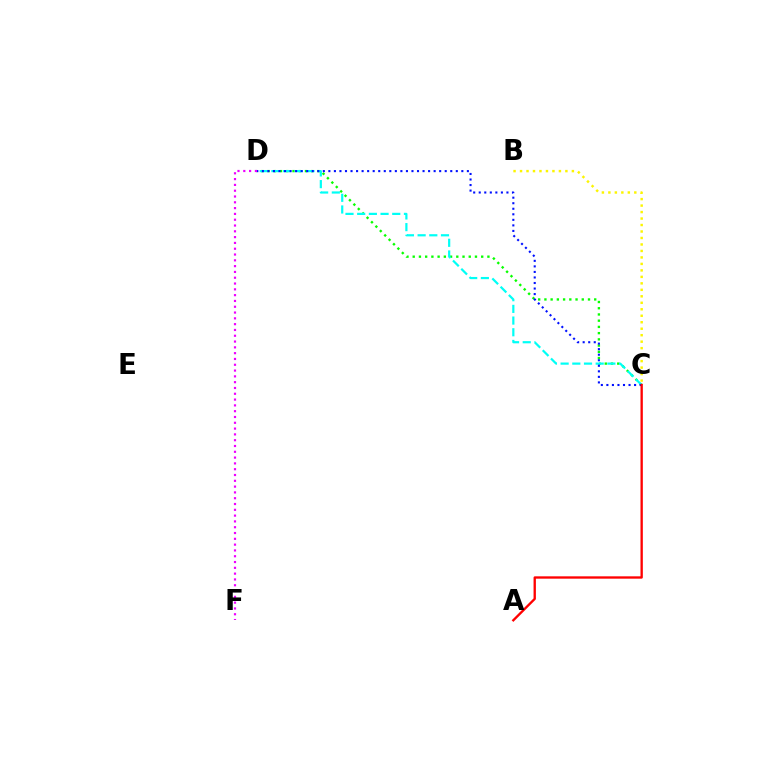{('C', 'D'): [{'color': '#08ff00', 'line_style': 'dotted', 'thickness': 1.69}, {'color': '#00fff6', 'line_style': 'dashed', 'thickness': 1.59}, {'color': '#0010ff', 'line_style': 'dotted', 'thickness': 1.51}], ('B', 'C'): [{'color': '#fcf500', 'line_style': 'dotted', 'thickness': 1.76}], ('A', 'C'): [{'color': '#ff0000', 'line_style': 'solid', 'thickness': 1.69}], ('D', 'F'): [{'color': '#ee00ff', 'line_style': 'dotted', 'thickness': 1.58}]}